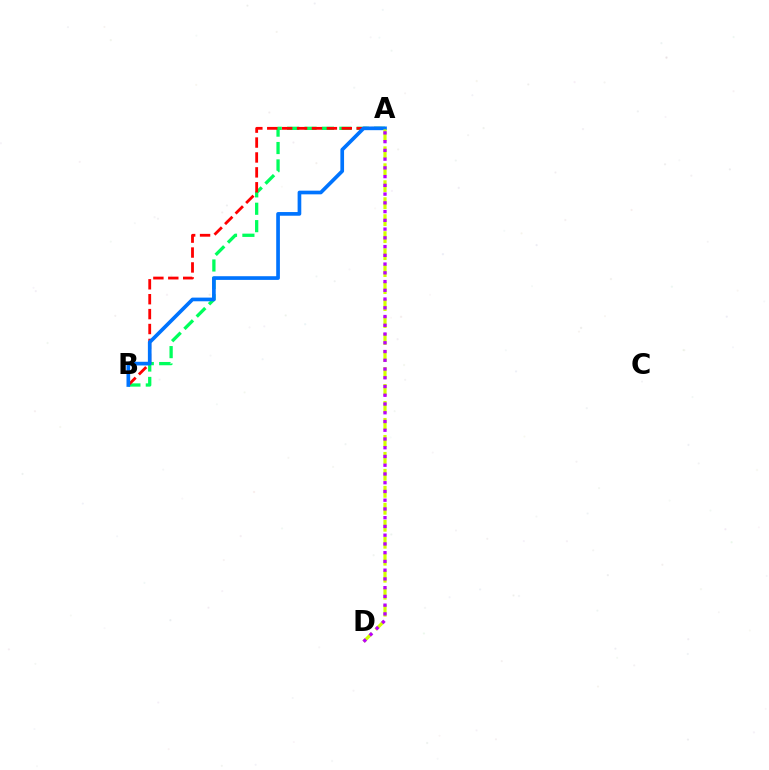{('A', 'B'): [{'color': '#00ff5c', 'line_style': 'dashed', 'thickness': 2.36}, {'color': '#ff0000', 'line_style': 'dashed', 'thickness': 2.03}, {'color': '#0074ff', 'line_style': 'solid', 'thickness': 2.65}], ('A', 'D'): [{'color': '#d1ff00', 'line_style': 'dashed', 'thickness': 2.31}, {'color': '#b900ff', 'line_style': 'dotted', 'thickness': 2.38}]}